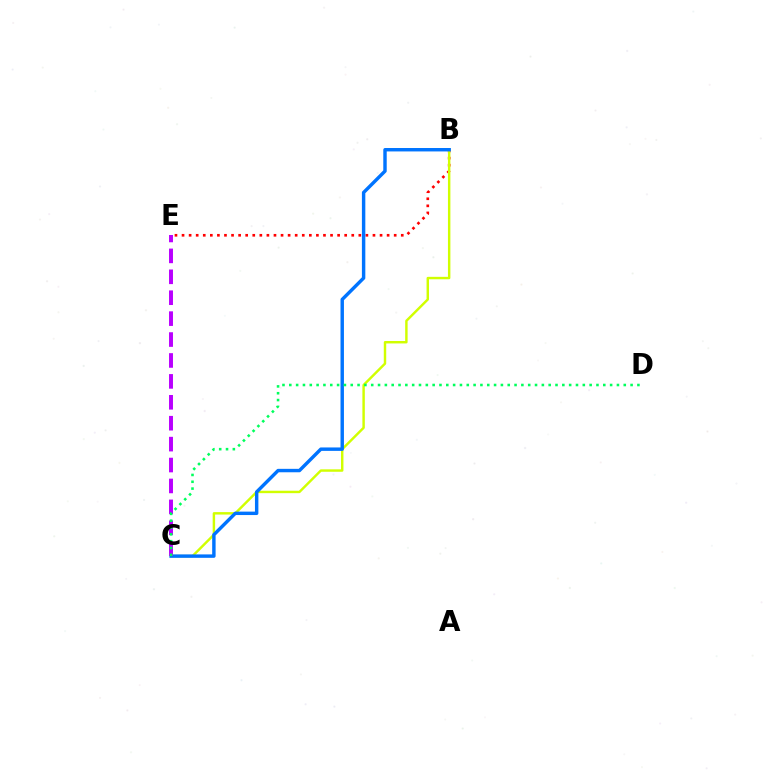{('B', 'E'): [{'color': '#ff0000', 'line_style': 'dotted', 'thickness': 1.92}], ('B', 'C'): [{'color': '#d1ff00', 'line_style': 'solid', 'thickness': 1.75}, {'color': '#0074ff', 'line_style': 'solid', 'thickness': 2.47}], ('C', 'E'): [{'color': '#b900ff', 'line_style': 'dashed', 'thickness': 2.84}], ('C', 'D'): [{'color': '#00ff5c', 'line_style': 'dotted', 'thickness': 1.85}]}